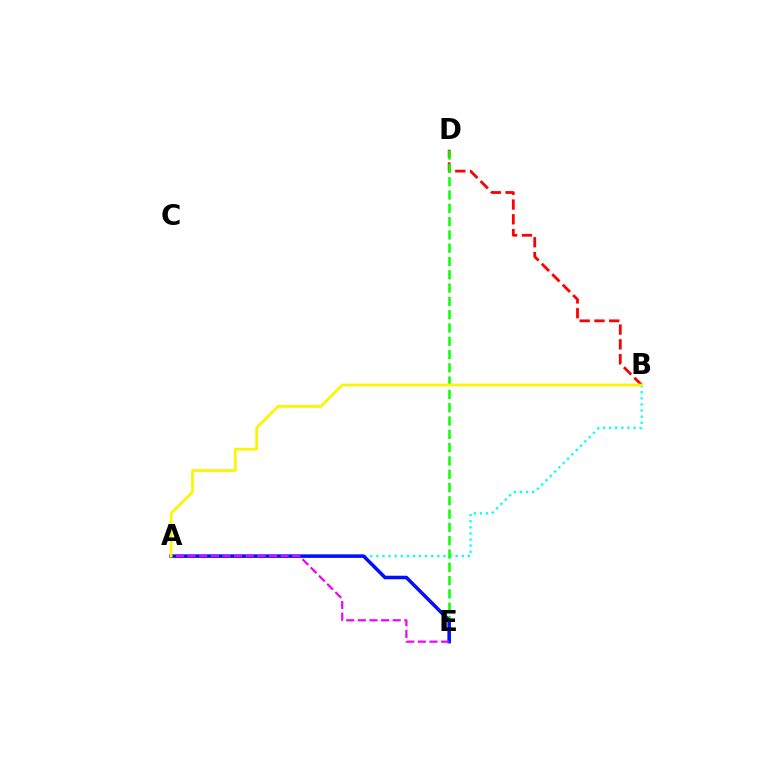{('A', 'B'): [{'color': '#00fff6', 'line_style': 'dotted', 'thickness': 1.66}, {'color': '#fcf500', 'line_style': 'solid', 'thickness': 1.97}], ('B', 'D'): [{'color': '#ff0000', 'line_style': 'dashed', 'thickness': 2.01}], ('D', 'E'): [{'color': '#08ff00', 'line_style': 'dashed', 'thickness': 1.81}], ('A', 'E'): [{'color': '#0010ff', 'line_style': 'solid', 'thickness': 2.54}, {'color': '#ee00ff', 'line_style': 'dashed', 'thickness': 1.58}]}